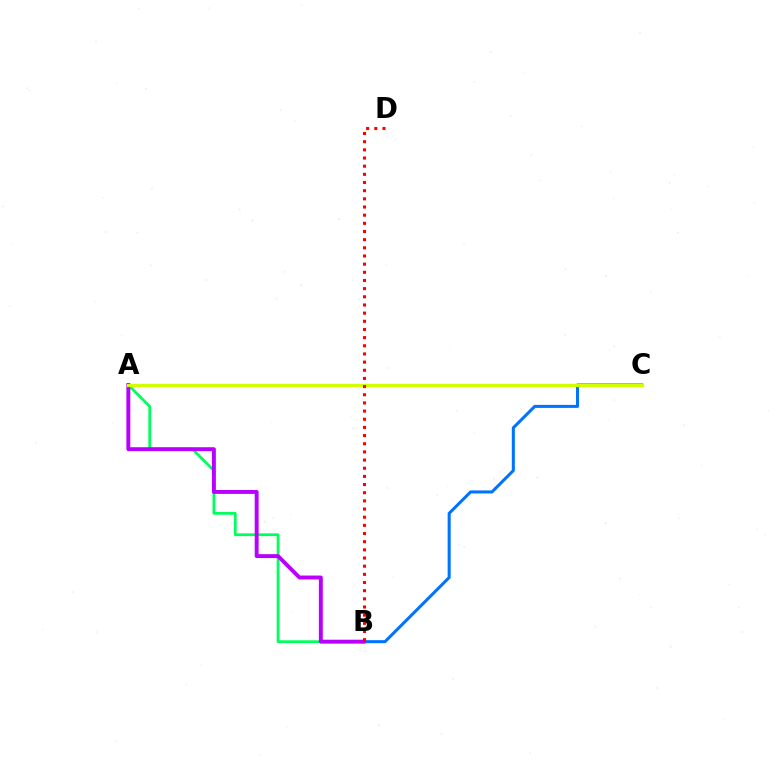{('A', 'B'): [{'color': '#00ff5c', 'line_style': 'solid', 'thickness': 1.99}, {'color': '#b900ff', 'line_style': 'solid', 'thickness': 2.82}], ('B', 'C'): [{'color': '#0074ff', 'line_style': 'solid', 'thickness': 2.19}], ('A', 'C'): [{'color': '#d1ff00', 'line_style': 'solid', 'thickness': 2.35}], ('B', 'D'): [{'color': '#ff0000', 'line_style': 'dotted', 'thickness': 2.22}]}